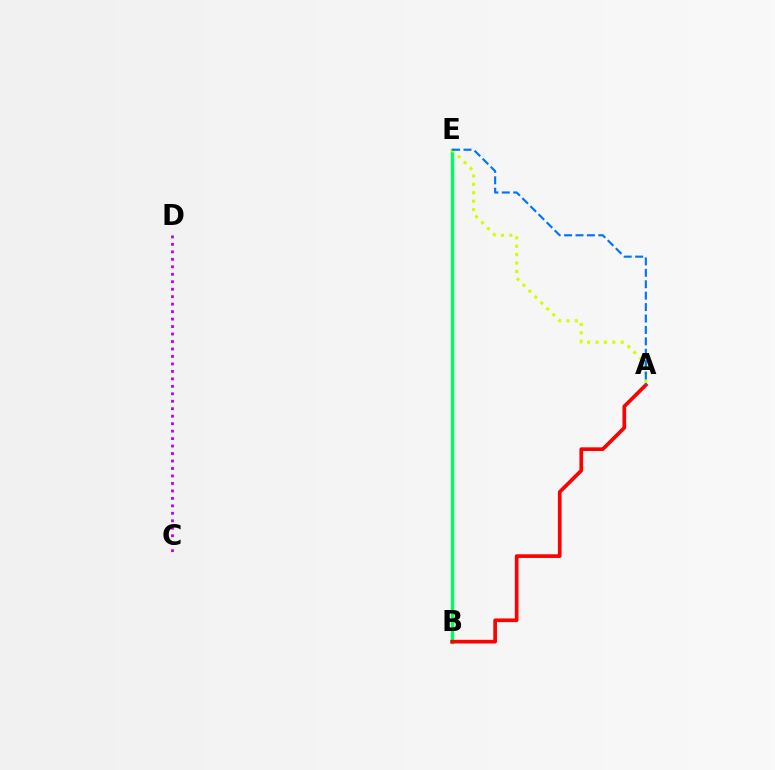{('C', 'D'): [{'color': '#b900ff', 'line_style': 'dotted', 'thickness': 2.03}], ('B', 'E'): [{'color': '#00ff5c', 'line_style': 'solid', 'thickness': 2.44}], ('A', 'B'): [{'color': '#ff0000', 'line_style': 'solid', 'thickness': 2.64}], ('A', 'E'): [{'color': '#d1ff00', 'line_style': 'dotted', 'thickness': 2.28}, {'color': '#0074ff', 'line_style': 'dashed', 'thickness': 1.55}]}